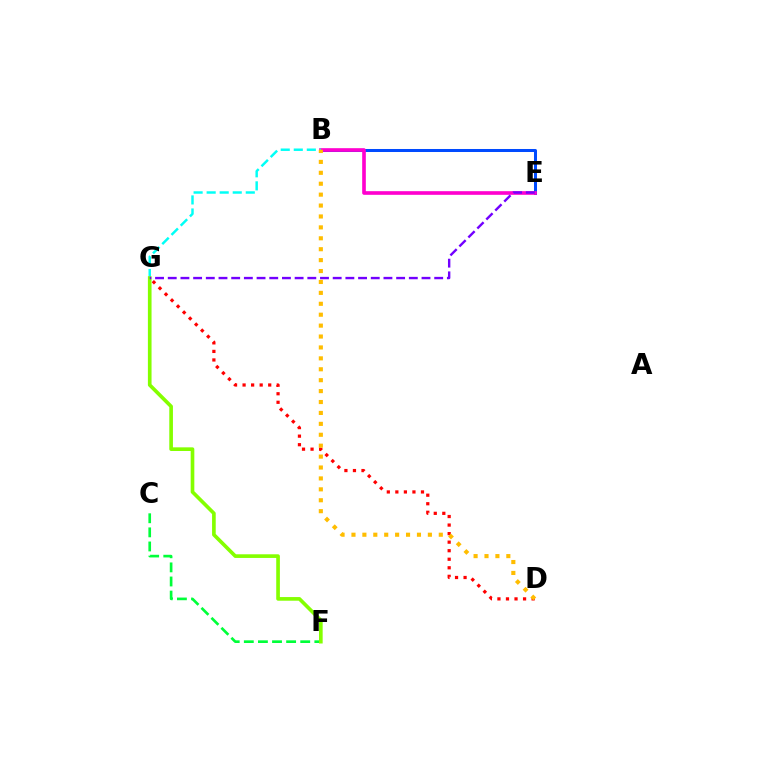{('B', 'E'): [{'color': '#004bff', 'line_style': 'solid', 'thickness': 2.17}, {'color': '#ff00cf', 'line_style': 'solid', 'thickness': 2.62}], ('D', 'G'): [{'color': '#ff0000', 'line_style': 'dotted', 'thickness': 2.32}], ('C', 'F'): [{'color': '#00ff39', 'line_style': 'dashed', 'thickness': 1.92}], ('B', 'G'): [{'color': '#00fff6', 'line_style': 'dashed', 'thickness': 1.77}], ('B', 'D'): [{'color': '#ffbd00', 'line_style': 'dotted', 'thickness': 2.97}], ('F', 'G'): [{'color': '#84ff00', 'line_style': 'solid', 'thickness': 2.63}], ('E', 'G'): [{'color': '#7200ff', 'line_style': 'dashed', 'thickness': 1.72}]}